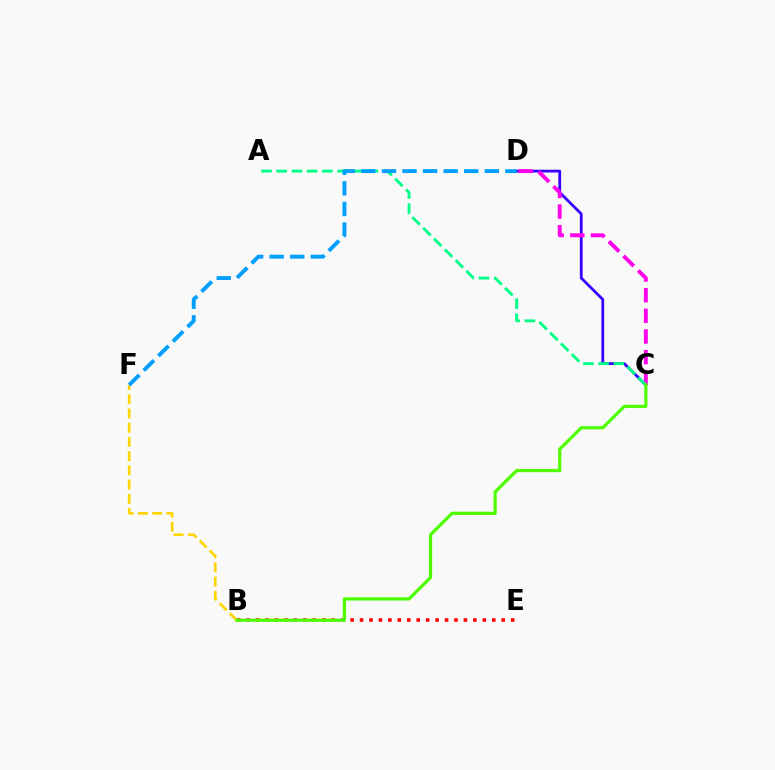{('C', 'D'): [{'color': '#3700ff', 'line_style': 'solid', 'thickness': 2.0}, {'color': '#ff00ed', 'line_style': 'dashed', 'thickness': 2.81}], ('A', 'C'): [{'color': '#00ff86', 'line_style': 'dashed', 'thickness': 2.07}], ('B', 'F'): [{'color': '#ffd500', 'line_style': 'dashed', 'thickness': 1.93}], ('B', 'E'): [{'color': '#ff0000', 'line_style': 'dotted', 'thickness': 2.57}], ('B', 'C'): [{'color': '#4fff00', 'line_style': 'solid', 'thickness': 2.32}], ('D', 'F'): [{'color': '#009eff', 'line_style': 'dashed', 'thickness': 2.8}]}